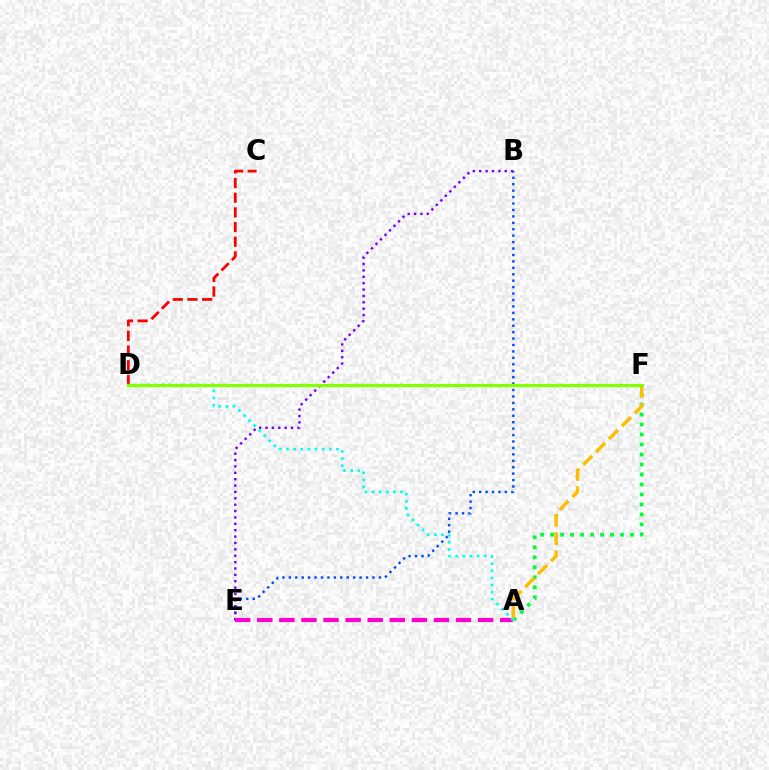{('C', 'D'): [{'color': '#ff0000', 'line_style': 'dashed', 'thickness': 1.99}], ('B', 'E'): [{'color': '#004bff', 'line_style': 'dotted', 'thickness': 1.75}, {'color': '#7200ff', 'line_style': 'dotted', 'thickness': 1.73}], ('A', 'E'): [{'color': '#ff00cf', 'line_style': 'dashed', 'thickness': 3.0}], ('A', 'F'): [{'color': '#00ff39', 'line_style': 'dotted', 'thickness': 2.71}, {'color': '#ffbd00', 'line_style': 'dashed', 'thickness': 2.48}], ('A', 'D'): [{'color': '#00fff6', 'line_style': 'dotted', 'thickness': 1.94}], ('D', 'F'): [{'color': '#84ff00', 'line_style': 'solid', 'thickness': 2.33}]}